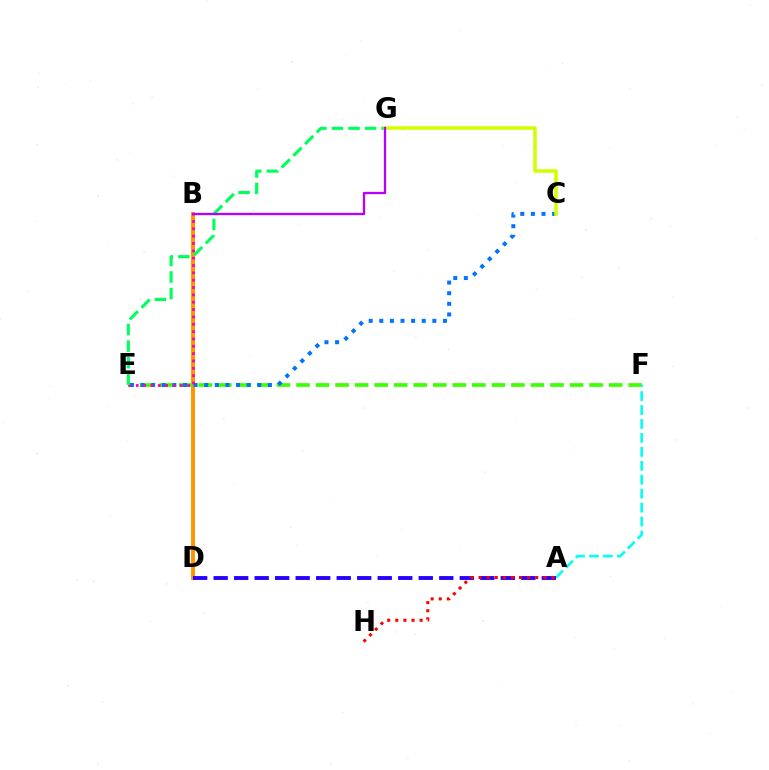{('B', 'D'): [{'color': '#ff9400', 'line_style': 'solid', 'thickness': 2.82}], ('E', 'F'): [{'color': '#3dff00', 'line_style': 'dashed', 'thickness': 2.65}], ('A', 'F'): [{'color': '#00fff6', 'line_style': 'dashed', 'thickness': 1.89}], ('A', 'D'): [{'color': '#2500ff', 'line_style': 'dashed', 'thickness': 2.79}], ('C', 'E'): [{'color': '#0074ff', 'line_style': 'dotted', 'thickness': 2.88}], ('B', 'E'): [{'color': '#ff00ac', 'line_style': 'dotted', 'thickness': 2.0}], ('E', 'G'): [{'color': '#00ff5c', 'line_style': 'dashed', 'thickness': 2.25}], ('C', 'G'): [{'color': '#d1ff00', 'line_style': 'solid', 'thickness': 2.55}], ('B', 'G'): [{'color': '#b900ff', 'line_style': 'solid', 'thickness': 1.65}], ('A', 'H'): [{'color': '#ff0000', 'line_style': 'dotted', 'thickness': 2.2}]}